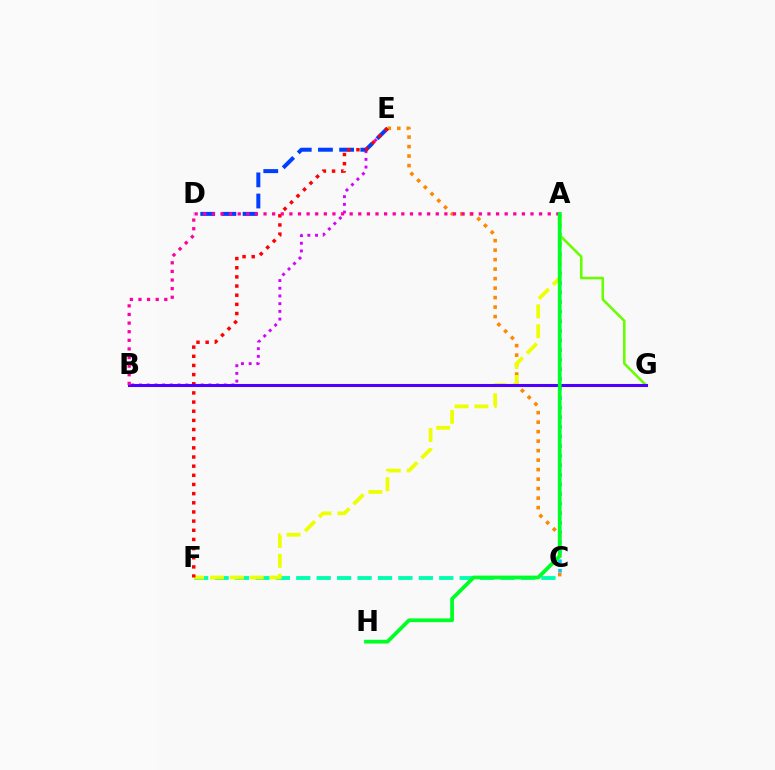{('B', 'E'): [{'color': '#d600ff', 'line_style': 'dotted', 'thickness': 2.09}], ('A', 'G'): [{'color': '#66ff00', 'line_style': 'solid', 'thickness': 1.84}], ('C', 'F'): [{'color': '#00ffaf', 'line_style': 'dashed', 'thickness': 2.78}], ('A', 'C'): [{'color': '#00c7ff', 'line_style': 'dotted', 'thickness': 2.61}], ('C', 'E'): [{'color': '#ff8800', 'line_style': 'dotted', 'thickness': 2.58}], ('D', 'E'): [{'color': '#003fff', 'line_style': 'dashed', 'thickness': 2.88}], ('A', 'F'): [{'color': '#eeff00', 'line_style': 'dashed', 'thickness': 2.7}], ('E', 'F'): [{'color': '#ff0000', 'line_style': 'dotted', 'thickness': 2.49}], ('B', 'G'): [{'color': '#4f00ff', 'line_style': 'solid', 'thickness': 2.21}], ('A', 'B'): [{'color': '#ff00a0', 'line_style': 'dotted', 'thickness': 2.34}], ('A', 'H'): [{'color': '#00ff27', 'line_style': 'solid', 'thickness': 2.72}]}